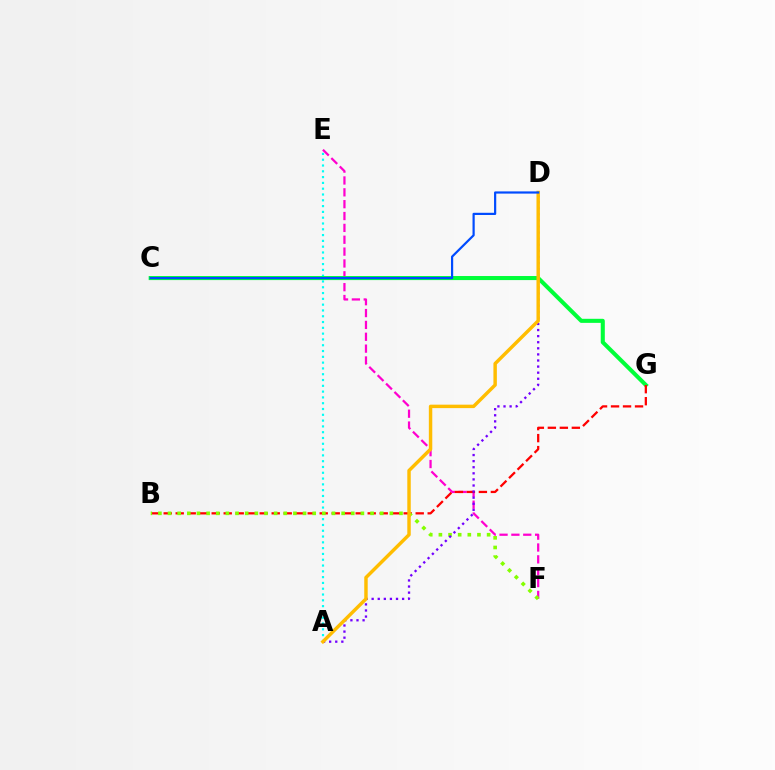{('A', 'E'): [{'color': '#00fff6', 'line_style': 'dotted', 'thickness': 1.58}], ('E', 'F'): [{'color': '#ff00cf', 'line_style': 'dashed', 'thickness': 1.61}], ('C', 'G'): [{'color': '#00ff39', 'line_style': 'solid', 'thickness': 2.93}], ('B', 'G'): [{'color': '#ff0000', 'line_style': 'dashed', 'thickness': 1.63}], ('B', 'F'): [{'color': '#84ff00', 'line_style': 'dotted', 'thickness': 2.62}], ('A', 'D'): [{'color': '#7200ff', 'line_style': 'dotted', 'thickness': 1.65}, {'color': '#ffbd00', 'line_style': 'solid', 'thickness': 2.48}], ('C', 'D'): [{'color': '#004bff', 'line_style': 'solid', 'thickness': 1.58}]}